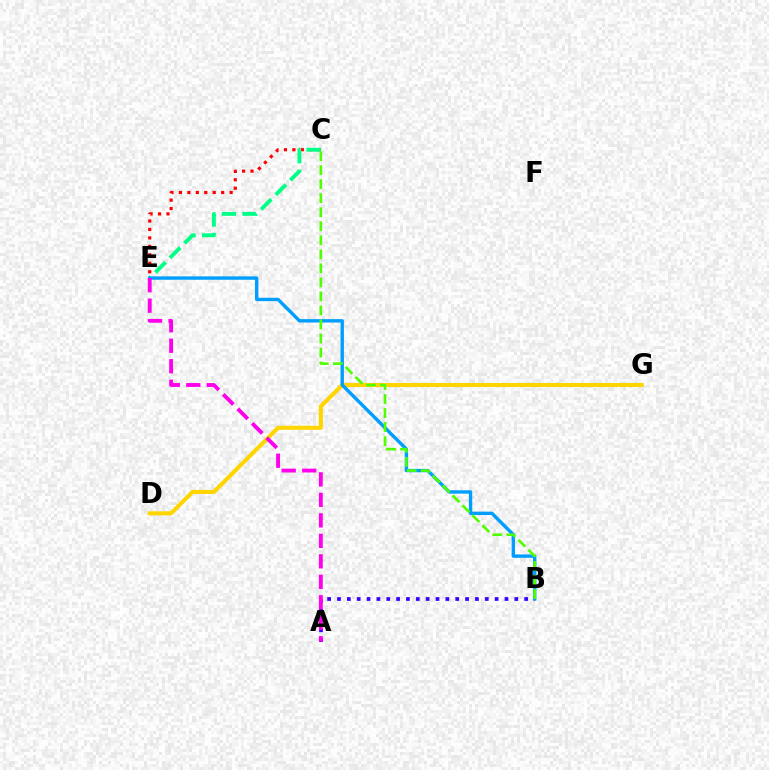{('C', 'E'): [{'color': '#ff0000', 'line_style': 'dotted', 'thickness': 2.3}, {'color': '#00ff86', 'line_style': 'dashed', 'thickness': 2.8}], ('A', 'B'): [{'color': '#3700ff', 'line_style': 'dotted', 'thickness': 2.68}], ('D', 'G'): [{'color': '#ffd500', 'line_style': 'solid', 'thickness': 2.94}], ('B', 'E'): [{'color': '#009eff', 'line_style': 'solid', 'thickness': 2.44}], ('A', 'E'): [{'color': '#ff00ed', 'line_style': 'dashed', 'thickness': 2.78}], ('B', 'C'): [{'color': '#4fff00', 'line_style': 'dashed', 'thickness': 1.91}]}